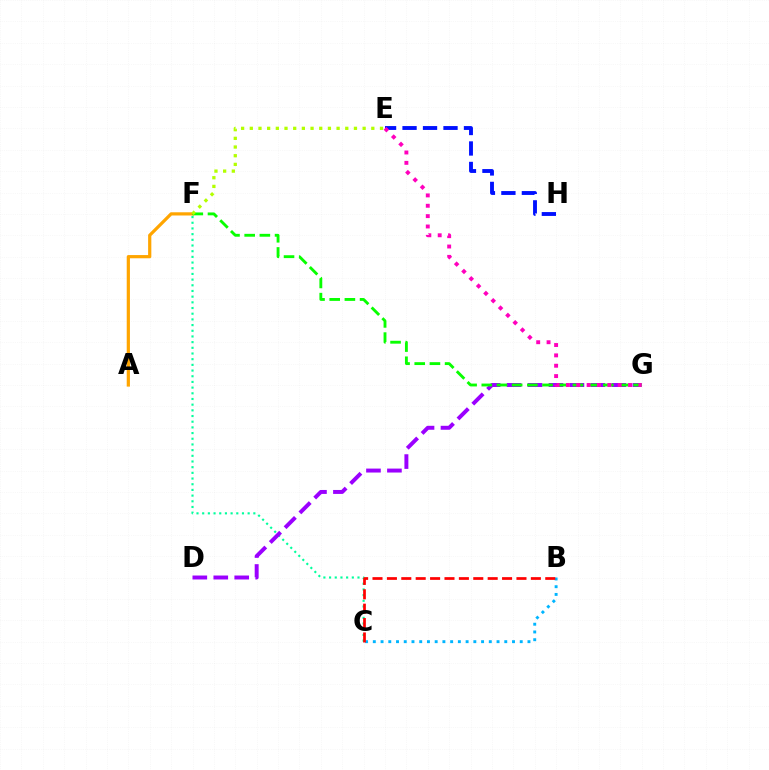{('C', 'F'): [{'color': '#00ff9d', 'line_style': 'dotted', 'thickness': 1.54}], ('B', 'C'): [{'color': '#00b5ff', 'line_style': 'dotted', 'thickness': 2.1}, {'color': '#ff0000', 'line_style': 'dashed', 'thickness': 1.96}], ('D', 'G'): [{'color': '#9b00ff', 'line_style': 'dashed', 'thickness': 2.85}], ('A', 'F'): [{'color': '#ffa500', 'line_style': 'solid', 'thickness': 2.32}], ('E', 'H'): [{'color': '#0010ff', 'line_style': 'dashed', 'thickness': 2.78}], ('F', 'G'): [{'color': '#08ff00', 'line_style': 'dashed', 'thickness': 2.06}], ('E', 'G'): [{'color': '#ff00bd', 'line_style': 'dotted', 'thickness': 2.81}], ('E', 'F'): [{'color': '#b3ff00', 'line_style': 'dotted', 'thickness': 2.36}]}